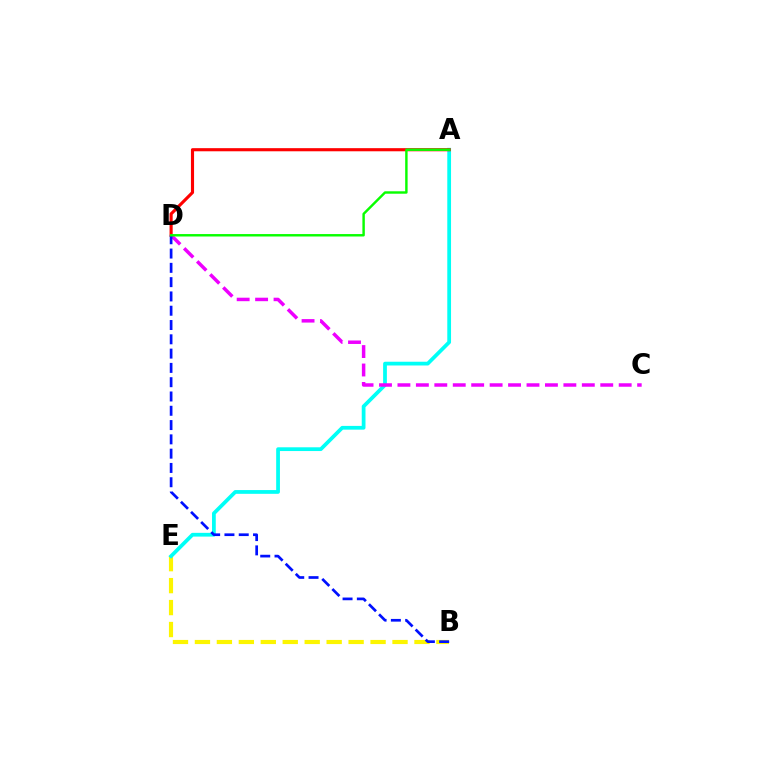{('B', 'E'): [{'color': '#fcf500', 'line_style': 'dashed', 'thickness': 2.98}], ('A', 'E'): [{'color': '#00fff6', 'line_style': 'solid', 'thickness': 2.7}], ('A', 'D'): [{'color': '#ff0000', 'line_style': 'solid', 'thickness': 2.25}, {'color': '#08ff00', 'line_style': 'solid', 'thickness': 1.75}], ('C', 'D'): [{'color': '#ee00ff', 'line_style': 'dashed', 'thickness': 2.5}], ('B', 'D'): [{'color': '#0010ff', 'line_style': 'dashed', 'thickness': 1.94}]}